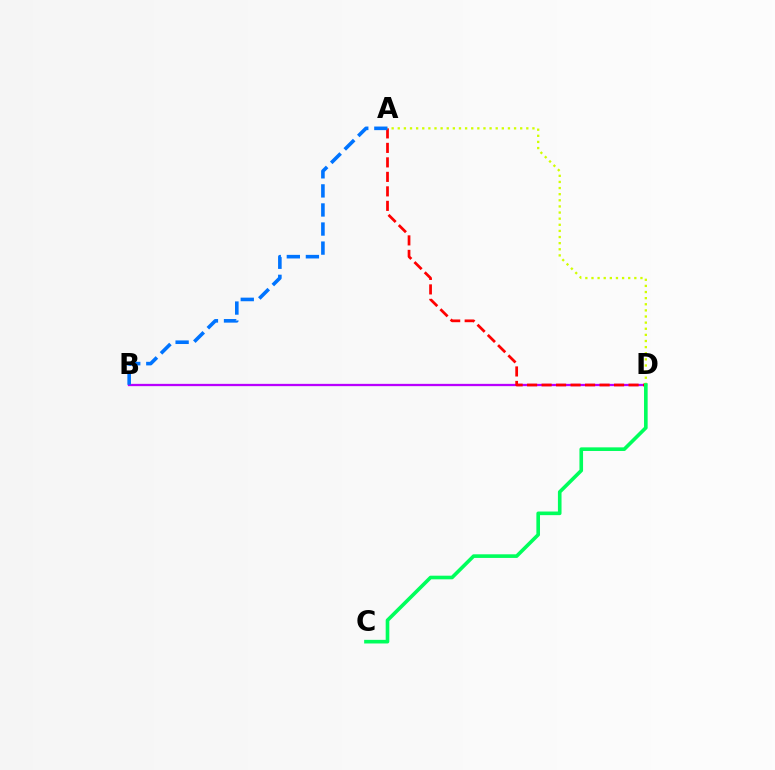{('B', 'D'): [{'color': '#b900ff', 'line_style': 'solid', 'thickness': 1.65}], ('A', 'D'): [{'color': '#ff0000', 'line_style': 'dashed', 'thickness': 1.97}, {'color': '#d1ff00', 'line_style': 'dotted', 'thickness': 1.66}], ('A', 'B'): [{'color': '#0074ff', 'line_style': 'dashed', 'thickness': 2.59}], ('C', 'D'): [{'color': '#00ff5c', 'line_style': 'solid', 'thickness': 2.61}]}